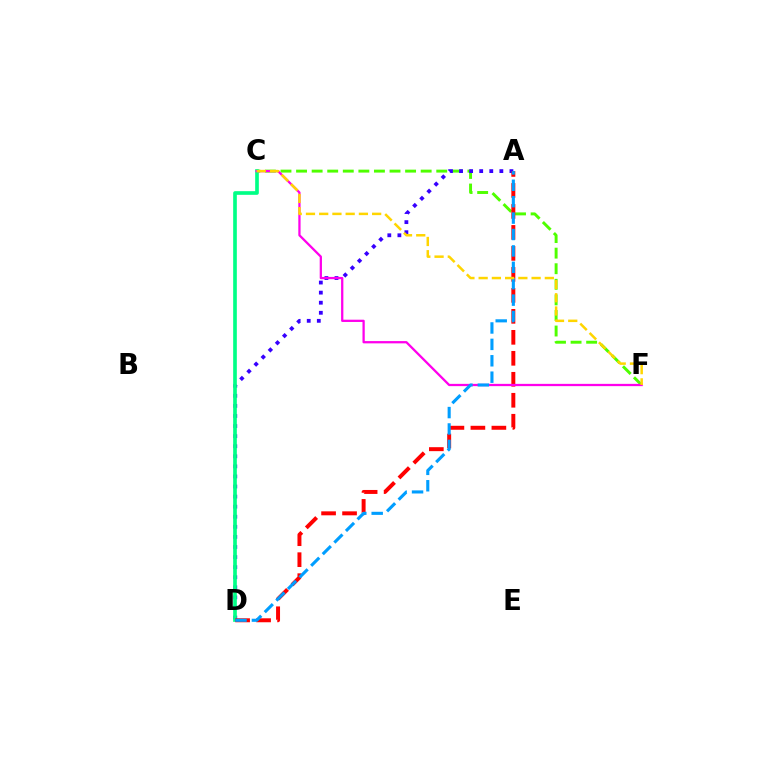{('C', 'F'): [{'color': '#4fff00', 'line_style': 'dashed', 'thickness': 2.12}, {'color': '#ff00ed', 'line_style': 'solid', 'thickness': 1.63}, {'color': '#ffd500', 'line_style': 'dashed', 'thickness': 1.8}], ('A', 'D'): [{'color': '#3700ff', 'line_style': 'dotted', 'thickness': 2.74}, {'color': '#ff0000', 'line_style': 'dashed', 'thickness': 2.85}, {'color': '#009eff', 'line_style': 'dashed', 'thickness': 2.23}], ('C', 'D'): [{'color': '#00ff86', 'line_style': 'solid', 'thickness': 2.63}]}